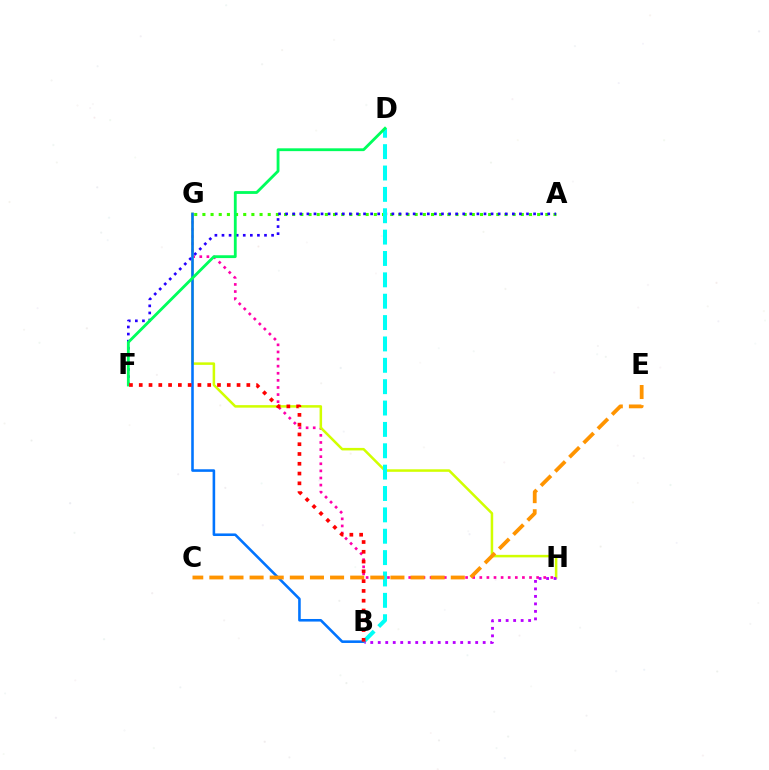{('A', 'G'): [{'color': '#3dff00', 'line_style': 'dotted', 'thickness': 2.22}], ('G', 'H'): [{'color': '#ff00ac', 'line_style': 'dotted', 'thickness': 1.93}, {'color': '#d1ff00', 'line_style': 'solid', 'thickness': 1.81}], ('A', 'F'): [{'color': '#2500ff', 'line_style': 'dotted', 'thickness': 1.92}], ('B', 'G'): [{'color': '#0074ff', 'line_style': 'solid', 'thickness': 1.86}], ('B', 'D'): [{'color': '#00fff6', 'line_style': 'dashed', 'thickness': 2.9}], ('B', 'H'): [{'color': '#b900ff', 'line_style': 'dotted', 'thickness': 2.04}], ('C', 'E'): [{'color': '#ff9400', 'line_style': 'dashed', 'thickness': 2.73}], ('D', 'F'): [{'color': '#00ff5c', 'line_style': 'solid', 'thickness': 2.03}], ('B', 'F'): [{'color': '#ff0000', 'line_style': 'dotted', 'thickness': 2.66}]}